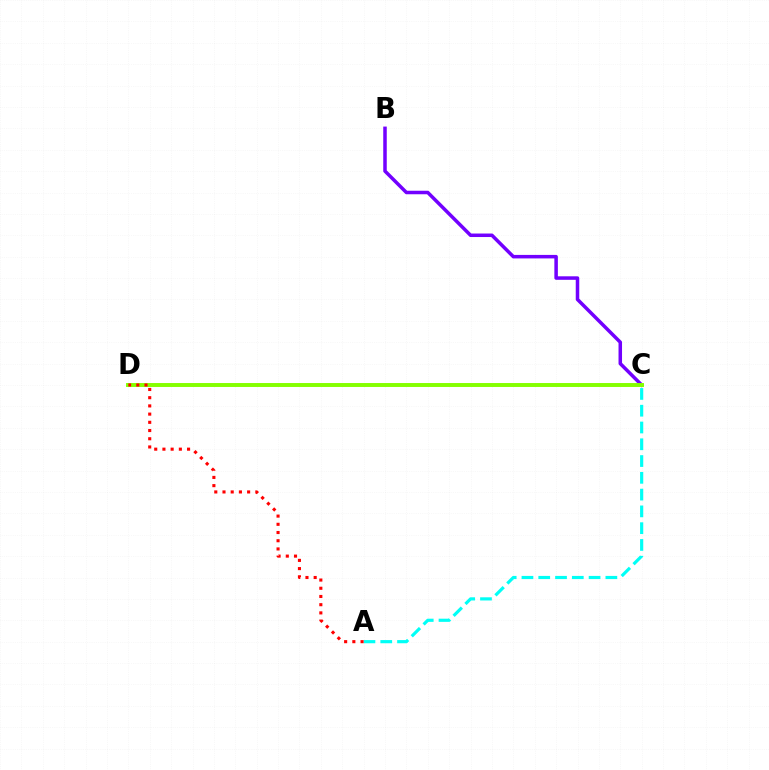{('B', 'C'): [{'color': '#7200ff', 'line_style': 'solid', 'thickness': 2.53}], ('C', 'D'): [{'color': '#84ff00', 'line_style': 'solid', 'thickness': 2.83}], ('A', 'C'): [{'color': '#00fff6', 'line_style': 'dashed', 'thickness': 2.28}], ('A', 'D'): [{'color': '#ff0000', 'line_style': 'dotted', 'thickness': 2.23}]}